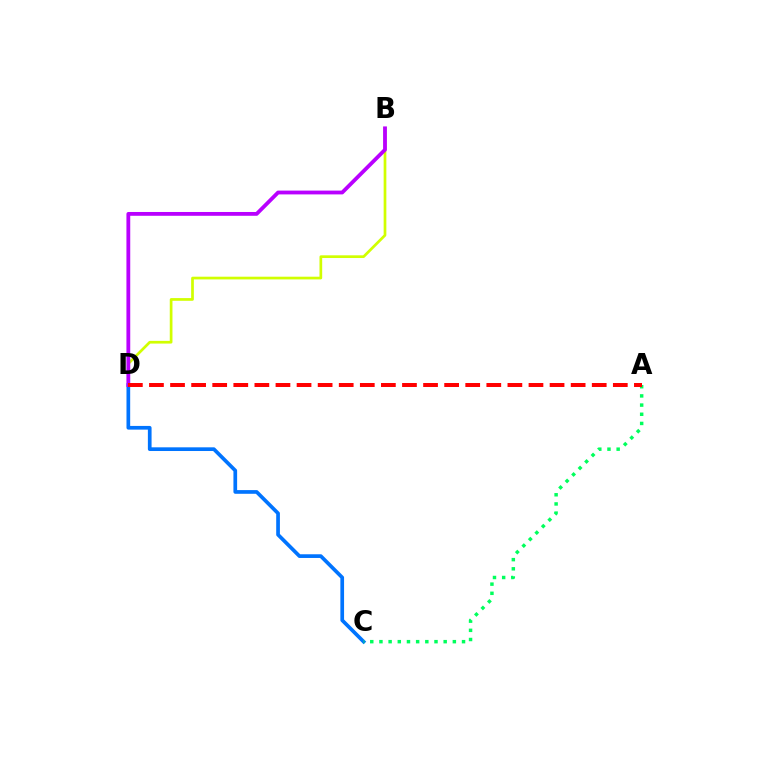{('B', 'D'): [{'color': '#d1ff00', 'line_style': 'solid', 'thickness': 1.95}, {'color': '#b900ff', 'line_style': 'solid', 'thickness': 2.74}], ('C', 'D'): [{'color': '#0074ff', 'line_style': 'solid', 'thickness': 2.66}], ('A', 'C'): [{'color': '#00ff5c', 'line_style': 'dotted', 'thickness': 2.49}], ('A', 'D'): [{'color': '#ff0000', 'line_style': 'dashed', 'thickness': 2.86}]}